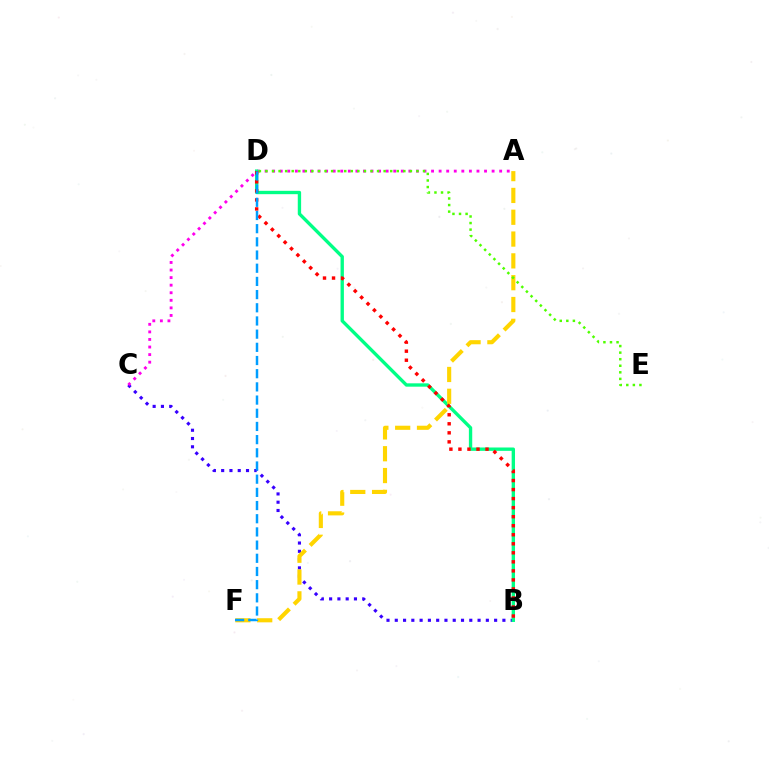{('B', 'C'): [{'color': '#3700ff', 'line_style': 'dotted', 'thickness': 2.25}], ('A', 'C'): [{'color': '#ff00ed', 'line_style': 'dotted', 'thickness': 2.06}], ('B', 'D'): [{'color': '#00ff86', 'line_style': 'solid', 'thickness': 2.41}, {'color': '#ff0000', 'line_style': 'dotted', 'thickness': 2.45}], ('A', 'F'): [{'color': '#ffd500', 'line_style': 'dashed', 'thickness': 2.96}], ('D', 'F'): [{'color': '#009eff', 'line_style': 'dashed', 'thickness': 1.79}], ('D', 'E'): [{'color': '#4fff00', 'line_style': 'dotted', 'thickness': 1.78}]}